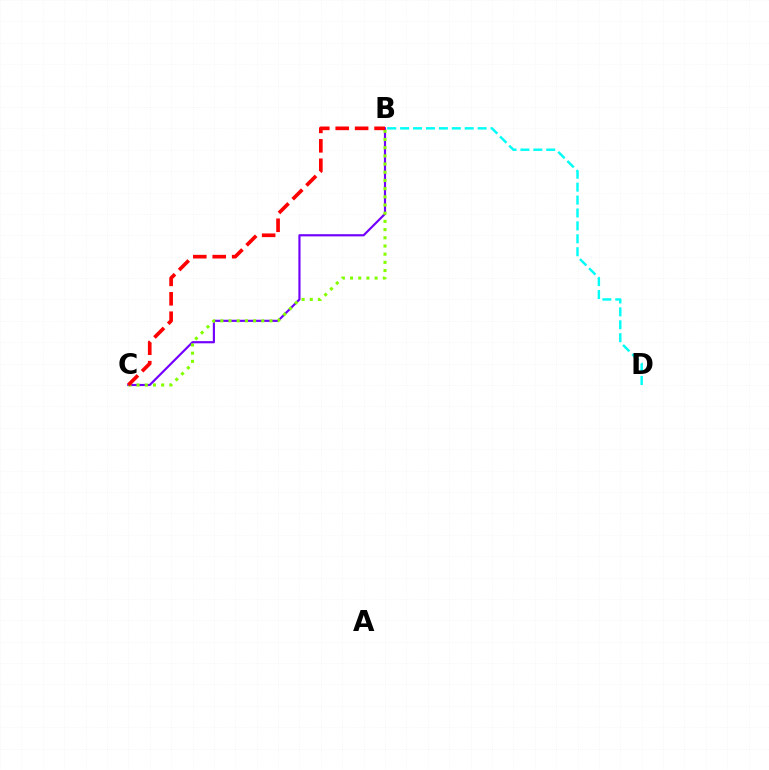{('B', 'C'): [{'color': '#7200ff', 'line_style': 'solid', 'thickness': 1.56}, {'color': '#84ff00', 'line_style': 'dotted', 'thickness': 2.23}, {'color': '#ff0000', 'line_style': 'dashed', 'thickness': 2.64}], ('B', 'D'): [{'color': '#00fff6', 'line_style': 'dashed', 'thickness': 1.75}]}